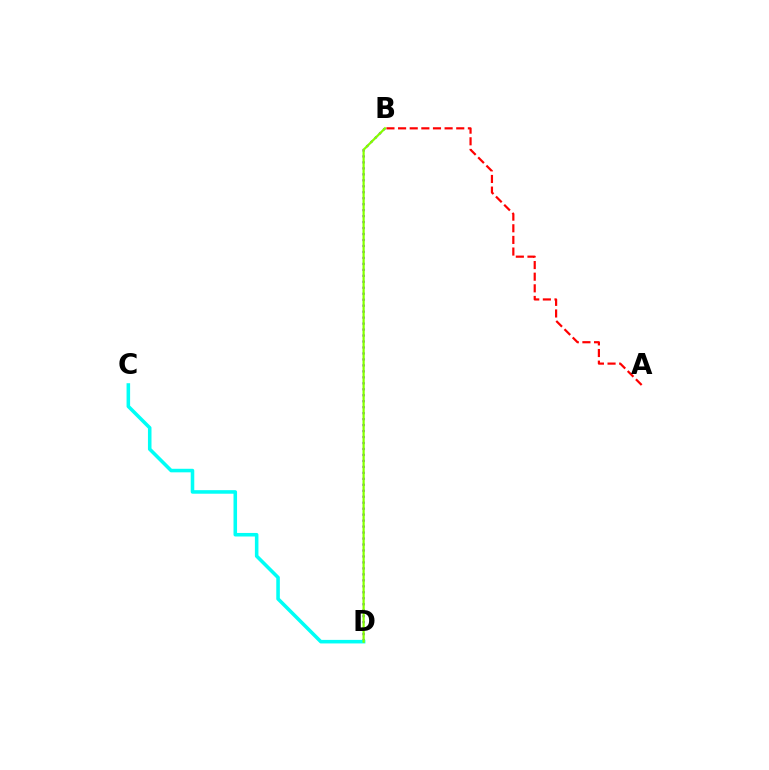{('B', 'D'): [{'color': '#7200ff', 'line_style': 'dotted', 'thickness': 1.62}, {'color': '#84ff00', 'line_style': 'solid', 'thickness': 1.6}], ('A', 'B'): [{'color': '#ff0000', 'line_style': 'dashed', 'thickness': 1.58}], ('C', 'D'): [{'color': '#00fff6', 'line_style': 'solid', 'thickness': 2.56}]}